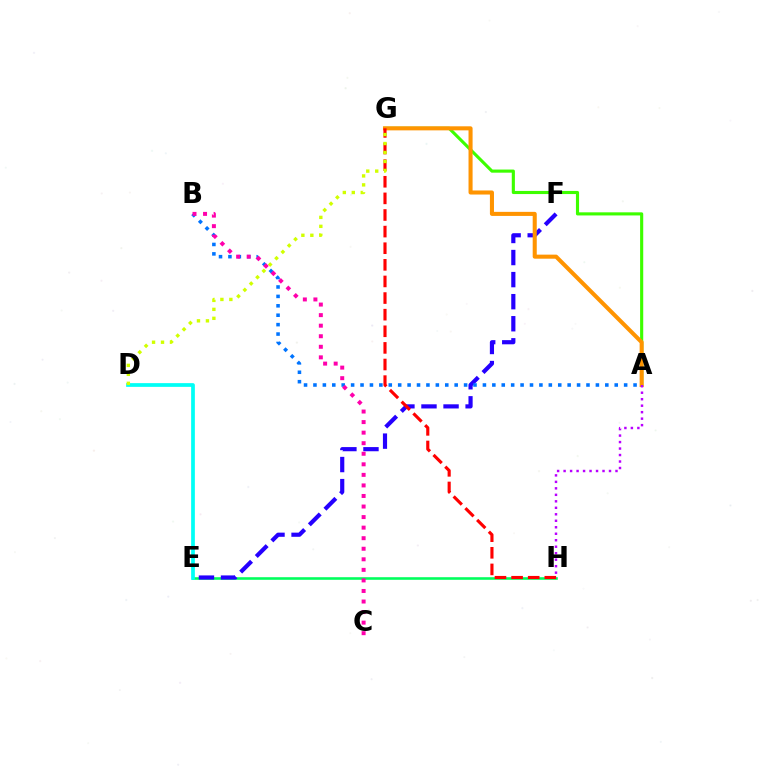{('E', 'H'): [{'color': '#00ff5c', 'line_style': 'solid', 'thickness': 1.87}], ('E', 'F'): [{'color': '#2500ff', 'line_style': 'dashed', 'thickness': 3.0}], ('A', 'G'): [{'color': '#3dff00', 'line_style': 'solid', 'thickness': 2.25}, {'color': '#ff9400', 'line_style': 'solid', 'thickness': 2.92}], ('D', 'E'): [{'color': '#00fff6', 'line_style': 'solid', 'thickness': 2.68}], ('A', 'B'): [{'color': '#0074ff', 'line_style': 'dotted', 'thickness': 2.56}], ('G', 'H'): [{'color': '#ff0000', 'line_style': 'dashed', 'thickness': 2.26}], ('D', 'G'): [{'color': '#d1ff00', 'line_style': 'dotted', 'thickness': 2.44}], ('B', 'C'): [{'color': '#ff00ac', 'line_style': 'dotted', 'thickness': 2.87}], ('A', 'H'): [{'color': '#b900ff', 'line_style': 'dotted', 'thickness': 1.76}]}